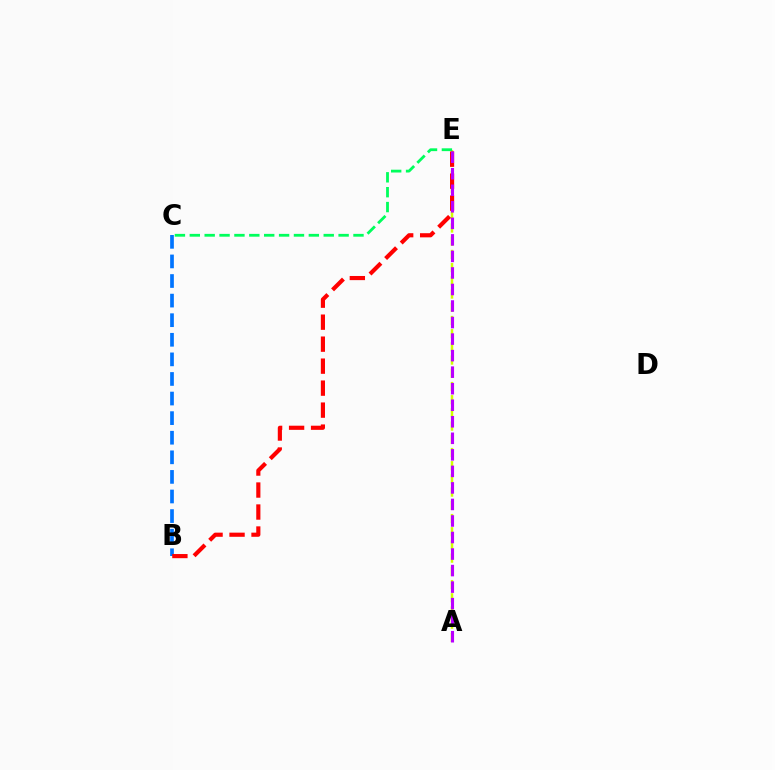{('B', 'C'): [{'color': '#0074ff', 'line_style': 'dashed', 'thickness': 2.66}], ('A', 'E'): [{'color': '#d1ff00', 'line_style': 'dashed', 'thickness': 1.79}, {'color': '#b900ff', 'line_style': 'dashed', 'thickness': 2.25}], ('C', 'E'): [{'color': '#00ff5c', 'line_style': 'dashed', 'thickness': 2.02}], ('B', 'E'): [{'color': '#ff0000', 'line_style': 'dashed', 'thickness': 2.99}]}